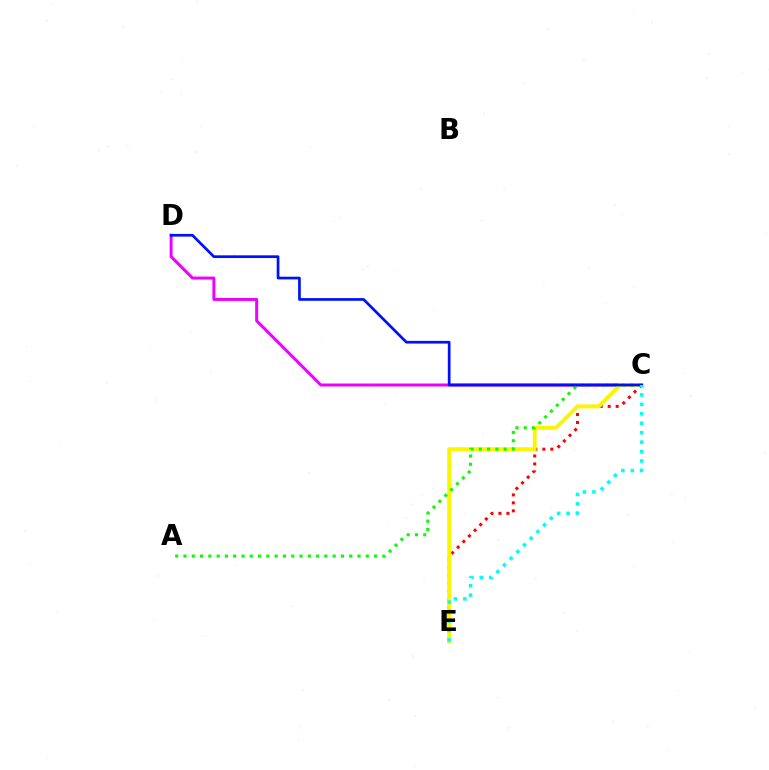{('C', 'D'): [{'color': '#ee00ff', 'line_style': 'solid', 'thickness': 2.15}, {'color': '#0010ff', 'line_style': 'solid', 'thickness': 1.95}], ('C', 'E'): [{'color': '#ff0000', 'line_style': 'dotted', 'thickness': 2.16}, {'color': '#fcf500', 'line_style': 'solid', 'thickness': 2.77}, {'color': '#00fff6', 'line_style': 'dotted', 'thickness': 2.57}], ('A', 'C'): [{'color': '#08ff00', 'line_style': 'dotted', 'thickness': 2.25}]}